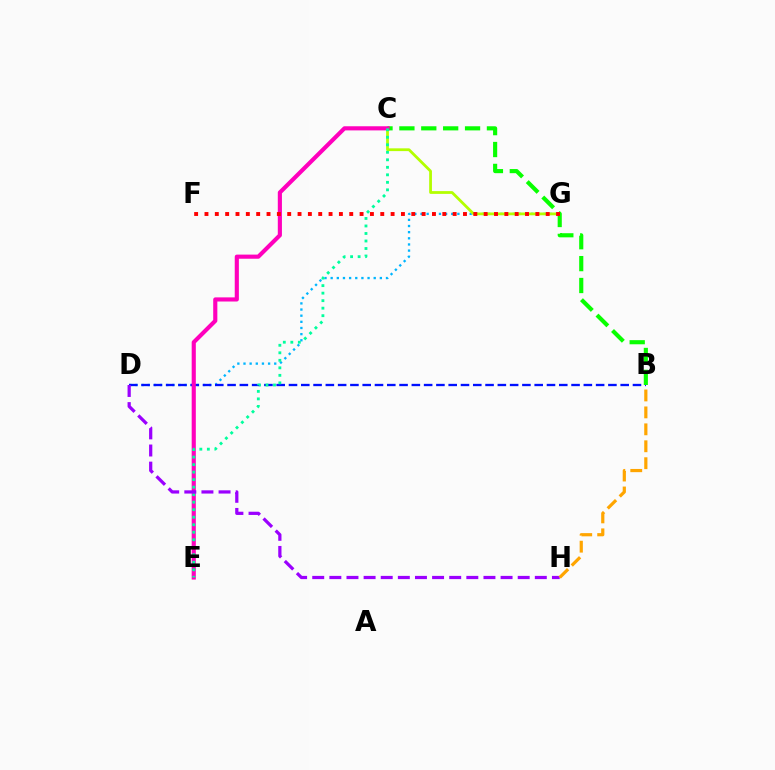{('D', 'G'): [{'color': '#00b5ff', 'line_style': 'dotted', 'thickness': 1.67}], ('C', 'G'): [{'color': '#b3ff00', 'line_style': 'solid', 'thickness': 2.0}], ('B', 'D'): [{'color': '#0010ff', 'line_style': 'dashed', 'thickness': 1.67}], ('B', 'C'): [{'color': '#08ff00', 'line_style': 'dashed', 'thickness': 2.97}], ('C', 'E'): [{'color': '#ff00bd', 'line_style': 'solid', 'thickness': 2.98}, {'color': '#00ff9d', 'line_style': 'dotted', 'thickness': 2.04}], ('D', 'H'): [{'color': '#9b00ff', 'line_style': 'dashed', 'thickness': 2.33}], ('F', 'G'): [{'color': '#ff0000', 'line_style': 'dotted', 'thickness': 2.81}], ('B', 'H'): [{'color': '#ffa500', 'line_style': 'dashed', 'thickness': 2.3}]}